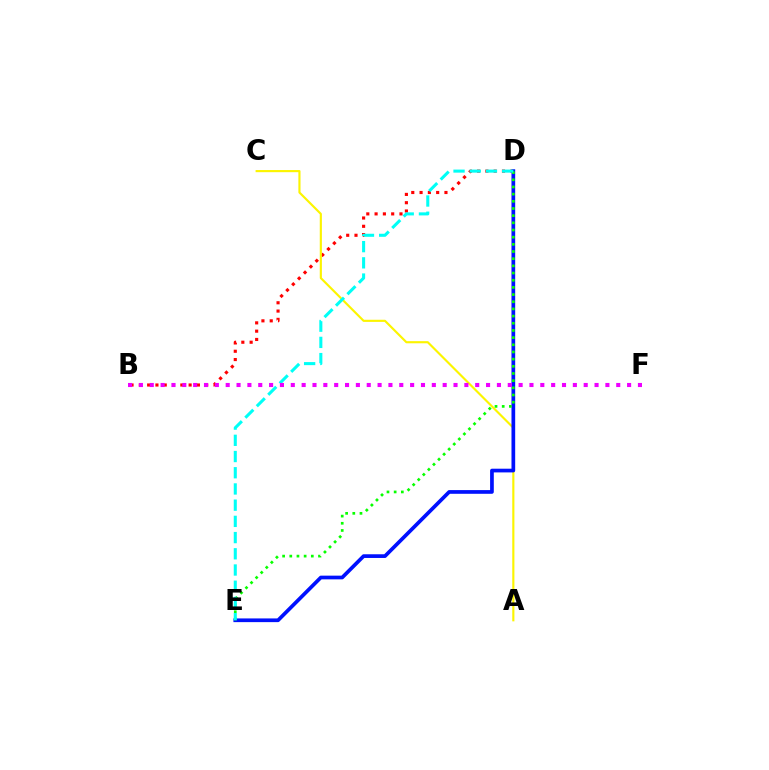{('B', 'D'): [{'color': '#ff0000', 'line_style': 'dotted', 'thickness': 2.25}], ('A', 'C'): [{'color': '#fcf500', 'line_style': 'solid', 'thickness': 1.54}], ('D', 'E'): [{'color': '#0010ff', 'line_style': 'solid', 'thickness': 2.66}, {'color': '#08ff00', 'line_style': 'dotted', 'thickness': 1.95}, {'color': '#00fff6', 'line_style': 'dashed', 'thickness': 2.2}], ('B', 'F'): [{'color': '#ee00ff', 'line_style': 'dotted', 'thickness': 2.95}]}